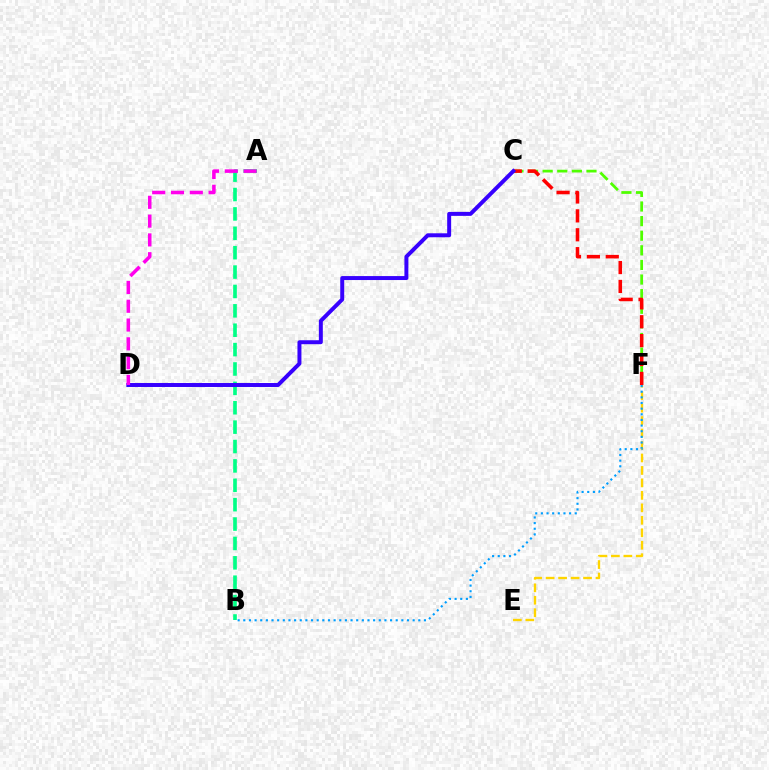{('E', 'F'): [{'color': '#ffd500', 'line_style': 'dashed', 'thickness': 1.69}], ('B', 'F'): [{'color': '#009eff', 'line_style': 'dotted', 'thickness': 1.53}], ('C', 'F'): [{'color': '#4fff00', 'line_style': 'dashed', 'thickness': 1.98}, {'color': '#ff0000', 'line_style': 'dashed', 'thickness': 2.57}], ('A', 'B'): [{'color': '#00ff86', 'line_style': 'dashed', 'thickness': 2.63}], ('C', 'D'): [{'color': '#3700ff', 'line_style': 'solid', 'thickness': 2.86}], ('A', 'D'): [{'color': '#ff00ed', 'line_style': 'dashed', 'thickness': 2.55}]}